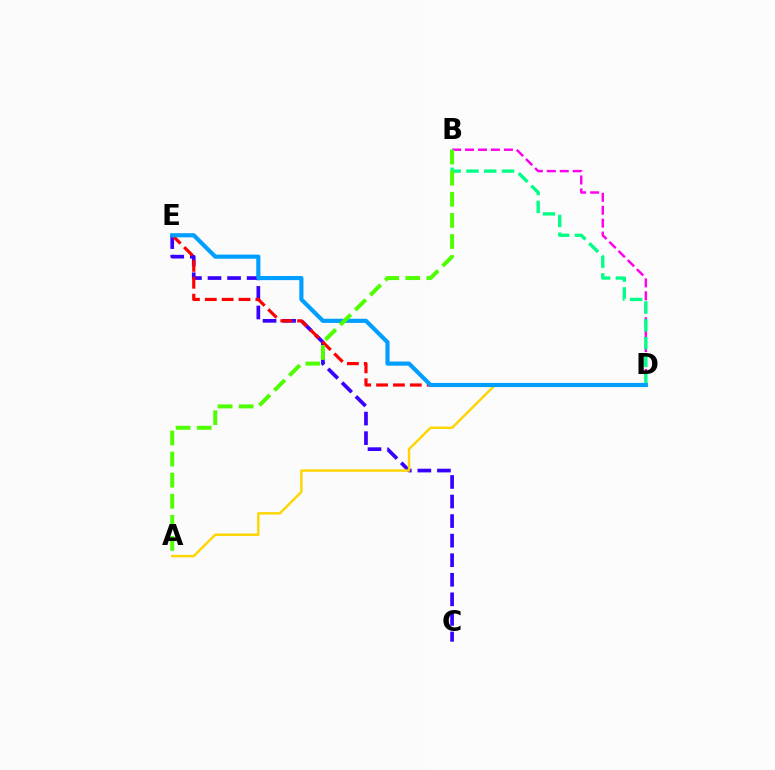{('C', 'E'): [{'color': '#3700ff', 'line_style': 'dashed', 'thickness': 2.66}], ('D', 'E'): [{'color': '#ff0000', 'line_style': 'dashed', 'thickness': 2.29}, {'color': '#009eff', 'line_style': 'solid', 'thickness': 2.99}], ('B', 'D'): [{'color': '#ff00ed', 'line_style': 'dashed', 'thickness': 1.76}, {'color': '#00ff86', 'line_style': 'dashed', 'thickness': 2.42}], ('A', 'D'): [{'color': '#ffd500', 'line_style': 'solid', 'thickness': 1.75}], ('A', 'B'): [{'color': '#4fff00', 'line_style': 'dashed', 'thickness': 2.87}]}